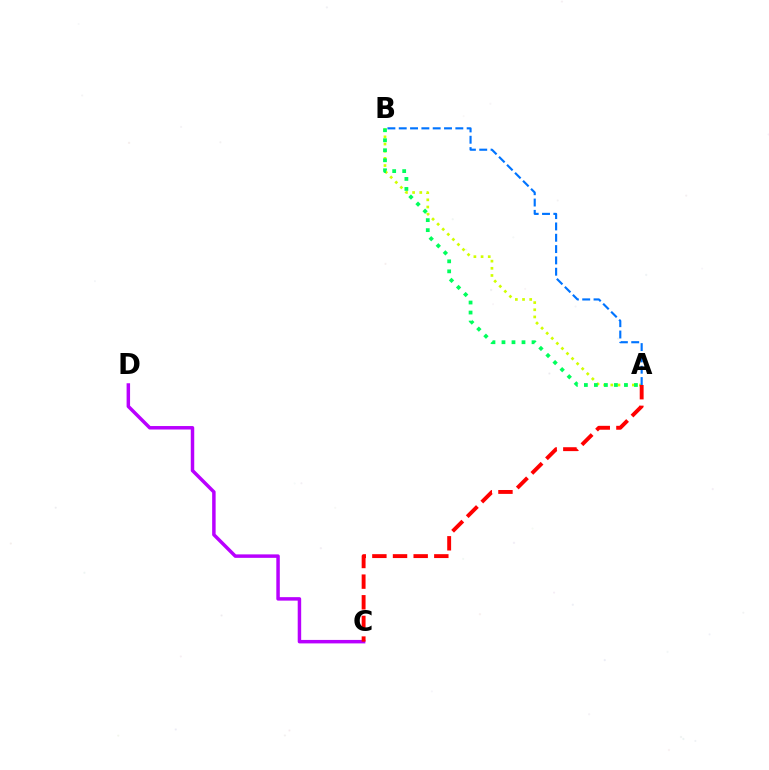{('C', 'D'): [{'color': '#b900ff', 'line_style': 'solid', 'thickness': 2.5}], ('A', 'B'): [{'color': '#d1ff00', 'line_style': 'dotted', 'thickness': 1.95}, {'color': '#00ff5c', 'line_style': 'dotted', 'thickness': 2.72}, {'color': '#0074ff', 'line_style': 'dashed', 'thickness': 1.54}], ('A', 'C'): [{'color': '#ff0000', 'line_style': 'dashed', 'thickness': 2.8}]}